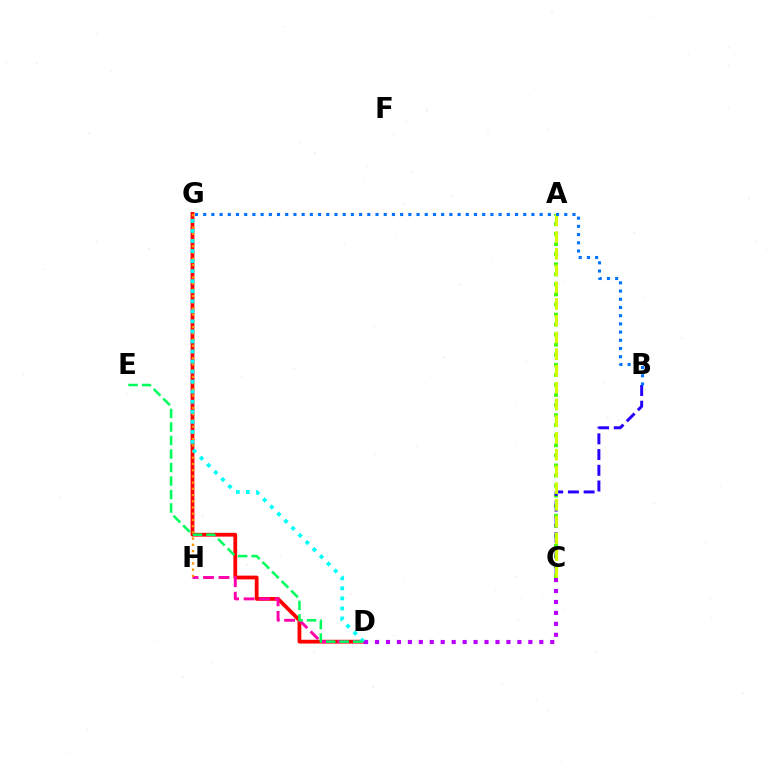{('D', 'G'): [{'color': '#ff0000', 'line_style': 'solid', 'thickness': 2.72}, {'color': '#00fff6', 'line_style': 'dotted', 'thickness': 2.73}], ('A', 'C'): [{'color': '#3dff00', 'line_style': 'dotted', 'thickness': 2.73}, {'color': '#d1ff00', 'line_style': 'dashed', 'thickness': 2.27}], ('D', 'H'): [{'color': '#ff00ac', 'line_style': 'dashed', 'thickness': 2.1}], ('C', 'D'): [{'color': '#b900ff', 'line_style': 'dotted', 'thickness': 2.98}], ('B', 'C'): [{'color': '#2500ff', 'line_style': 'dashed', 'thickness': 2.14}], ('G', 'H'): [{'color': '#ff9400', 'line_style': 'dotted', 'thickness': 1.69}], ('D', 'E'): [{'color': '#00ff5c', 'line_style': 'dashed', 'thickness': 1.83}], ('B', 'G'): [{'color': '#0074ff', 'line_style': 'dotted', 'thickness': 2.23}]}